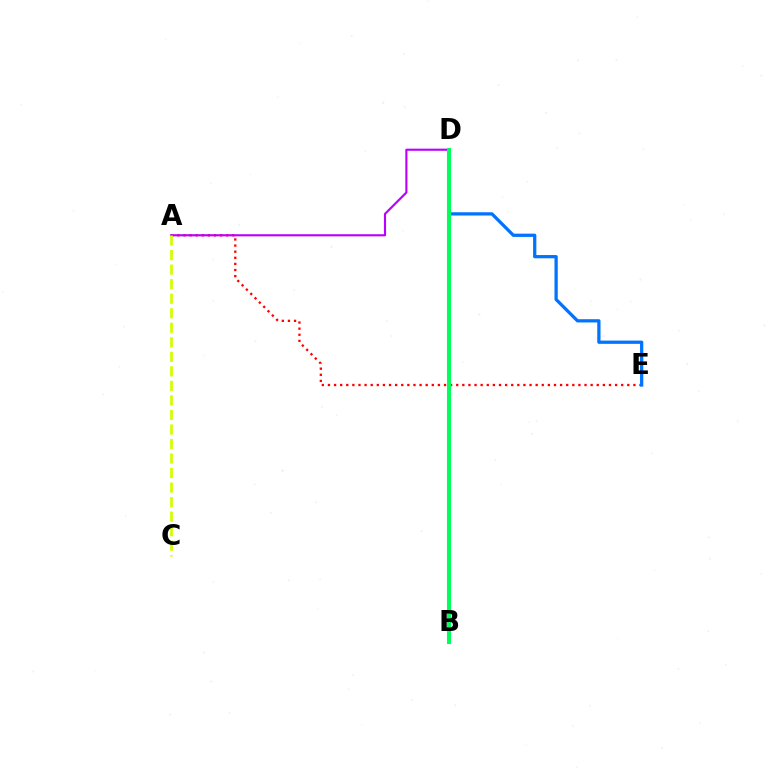{('A', 'E'): [{'color': '#ff0000', 'line_style': 'dotted', 'thickness': 1.66}], ('A', 'D'): [{'color': '#b900ff', 'line_style': 'solid', 'thickness': 1.54}], ('A', 'C'): [{'color': '#d1ff00', 'line_style': 'dashed', 'thickness': 1.97}], ('D', 'E'): [{'color': '#0074ff', 'line_style': 'solid', 'thickness': 2.35}], ('B', 'D'): [{'color': '#00ff5c', 'line_style': 'solid', 'thickness': 2.95}]}